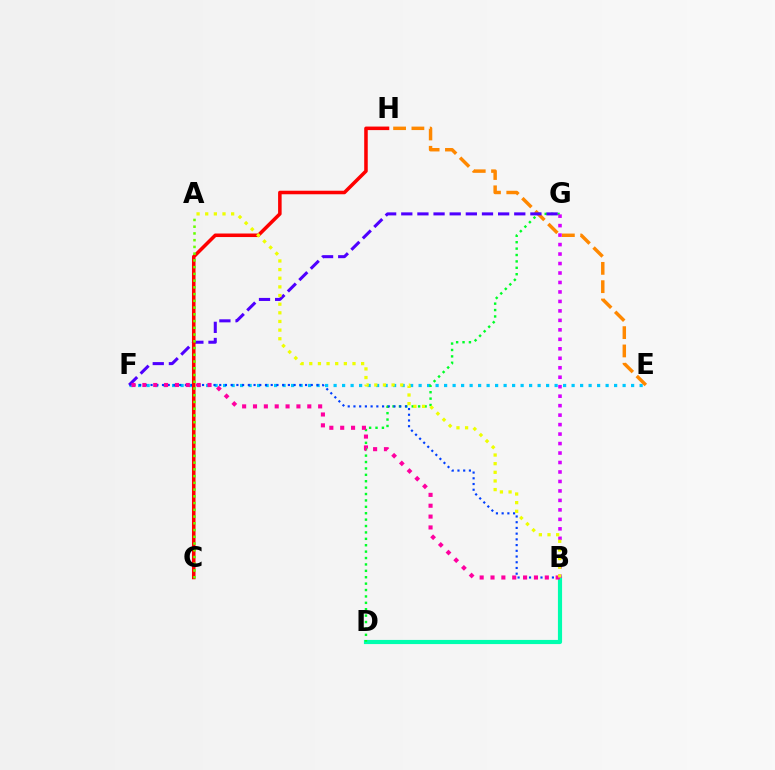{('B', 'D'): [{'color': '#00ffaf', 'line_style': 'solid', 'thickness': 2.98}], ('E', 'F'): [{'color': '#00c7ff', 'line_style': 'dotted', 'thickness': 2.31}], ('D', 'G'): [{'color': '#00ff27', 'line_style': 'dotted', 'thickness': 1.74}], ('E', 'H'): [{'color': '#ff8800', 'line_style': 'dashed', 'thickness': 2.49}], ('B', 'F'): [{'color': '#003fff', 'line_style': 'dotted', 'thickness': 1.55}, {'color': '#ff00a0', 'line_style': 'dotted', 'thickness': 2.95}], ('F', 'G'): [{'color': '#4f00ff', 'line_style': 'dashed', 'thickness': 2.19}], ('C', 'H'): [{'color': '#ff0000', 'line_style': 'solid', 'thickness': 2.55}], ('B', 'G'): [{'color': '#d600ff', 'line_style': 'dotted', 'thickness': 2.57}], ('A', 'B'): [{'color': '#eeff00', 'line_style': 'dotted', 'thickness': 2.35}], ('A', 'C'): [{'color': '#66ff00', 'line_style': 'dotted', 'thickness': 1.83}]}